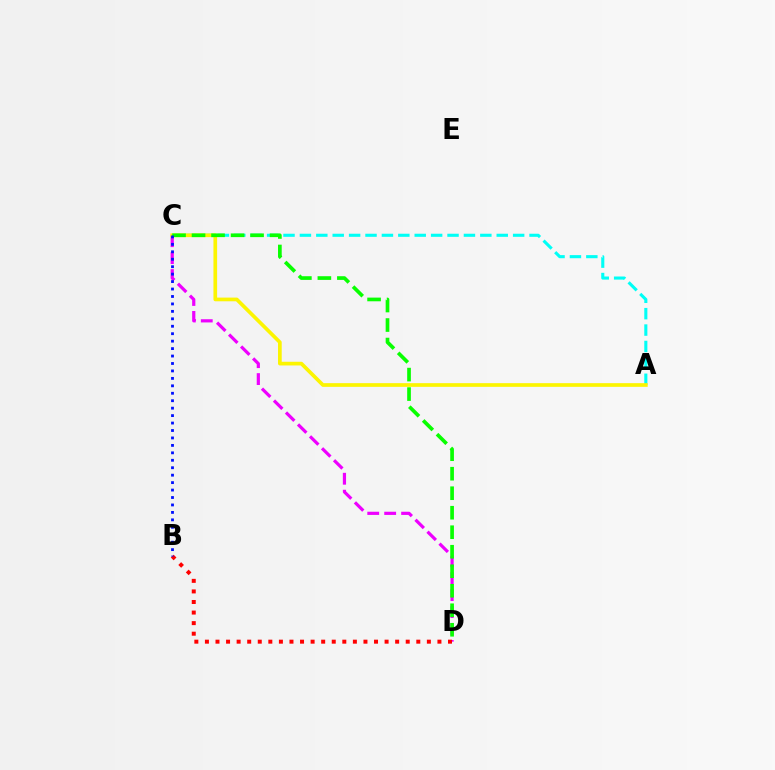{('A', 'C'): [{'color': '#00fff6', 'line_style': 'dashed', 'thickness': 2.23}, {'color': '#fcf500', 'line_style': 'solid', 'thickness': 2.66}], ('C', 'D'): [{'color': '#ee00ff', 'line_style': 'dashed', 'thickness': 2.3}, {'color': '#08ff00', 'line_style': 'dashed', 'thickness': 2.65}], ('B', 'D'): [{'color': '#ff0000', 'line_style': 'dotted', 'thickness': 2.87}], ('B', 'C'): [{'color': '#0010ff', 'line_style': 'dotted', 'thickness': 2.02}]}